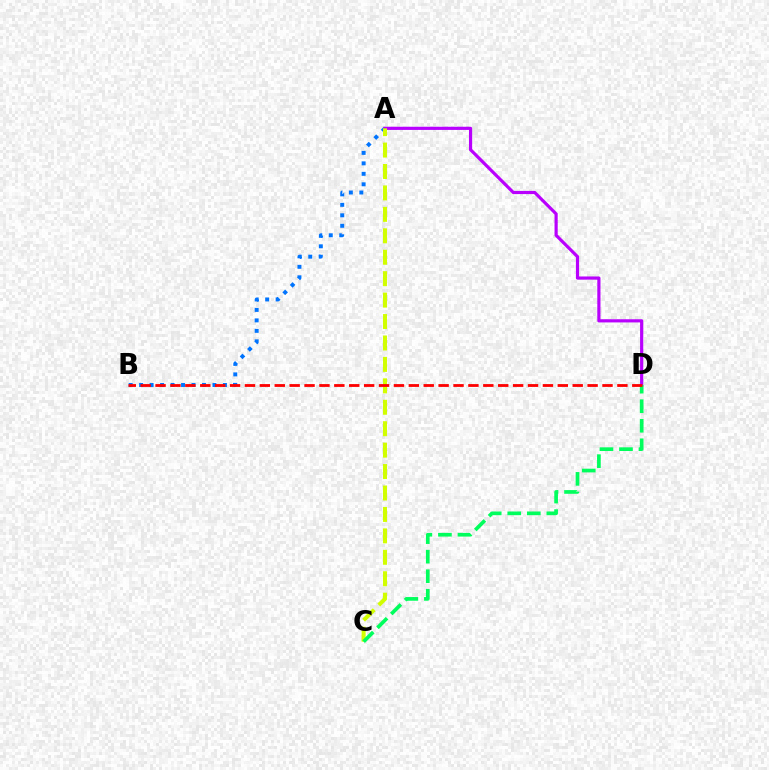{('A', 'B'): [{'color': '#0074ff', 'line_style': 'dotted', 'thickness': 2.85}], ('A', 'D'): [{'color': '#b900ff', 'line_style': 'solid', 'thickness': 2.29}], ('A', 'C'): [{'color': '#d1ff00', 'line_style': 'dashed', 'thickness': 2.91}], ('C', 'D'): [{'color': '#00ff5c', 'line_style': 'dashed', 'thickness': 2.66}], ('B', 'D'): [{'color': '#ff0000', 'line_style': 'dashed', 'thickness': 2.02}]}